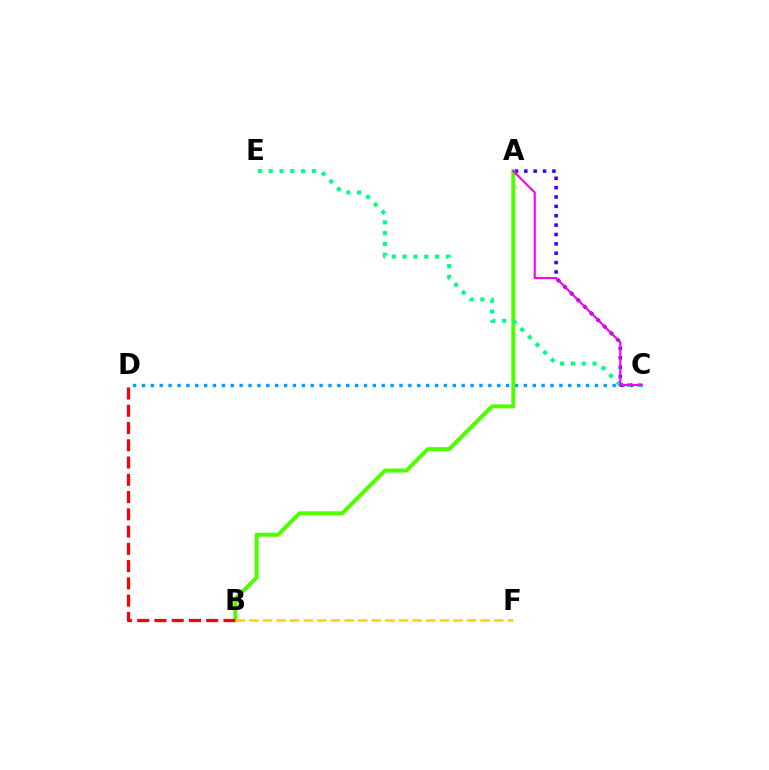{('C', 'D'): [{'color': '#009eff', 'line_style': 'dotted', 'thickness': 2.41}], ('A', 'C'): [{'color': '#3700ff', 'line_style': 'dotted', 'thickness': 2.54}, {'color': '#ff00ed', 'line_style': 'solid', 'thickness': 1.55}], ('A', 'B'): [{'color': '#4fff00', 'line_style': 'solid', 'thickness': 2.89}], ('C', 'E'): [{'color': '#00ff86', 'line_style': 'dotted', 'thickness': 2.93}], ('B', 'D'): [{'color': '#ff0000', 'line_style': 'dashed', 'thickness': 2.35}], ('B', 'F'): [{'color': '#ffd500', 'line_style': 'dashed', 'thickness': 1.85}]}